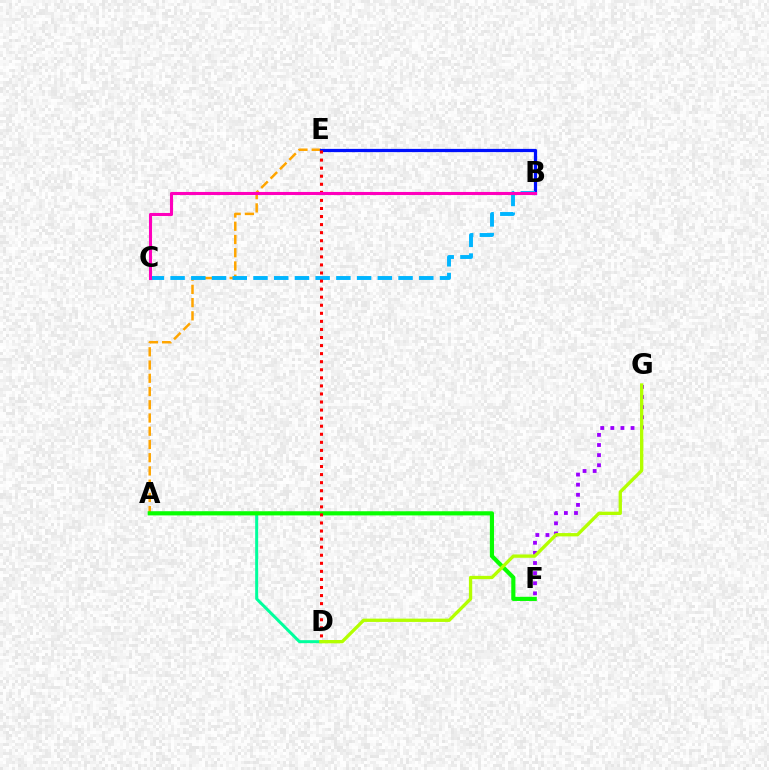{('A', 'D'): [{'color': '#00ff9d', 'line_style': 'solid', 'thickness': 2.15}], ('A', 'E'): [{'color': '#ffa500', 'line_style': 'dashed', 'thickness': 1.8}], ('F', 'G'): [{'color': '#9b00ff', 'line_style': 'dotted', 'thickness': 2.75}], ('B', 'E'): [{'color': '#0010ff', 'line_style': 'solid', 'thickness': 2.33}], ('B', 'C'): [{'color': '#00b5ff', 'line_style': 'dashed', 'thickness': 2.82}, {'color': '#ff00bd', 'line_style': 'solid', 'thickness': 2.22}], ('A', 'F'): [{'color': '#08ff00', 'line_style': 'solid', 'thickness': 2.99}], ('D', 'E'): [{'color': '#ff0000', 'line_style': 'dotted', 'thickness': 2.19}], ('D', 'G'): [{'color': '#b3ff00', 'line_style': 'solid', 'thickness': 2.38}]}